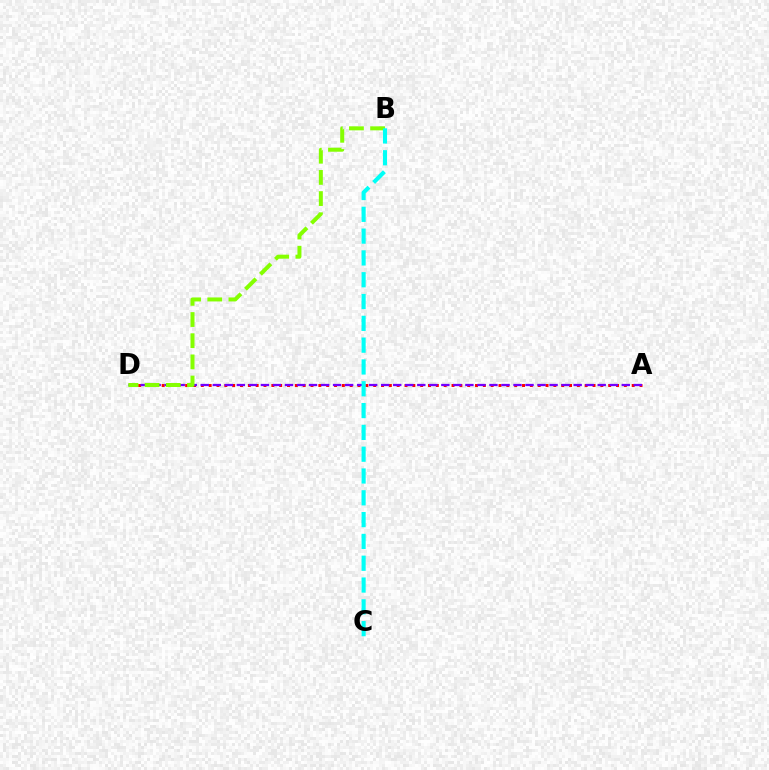{('A', 'D'): [{'color': '#ff0000', 'line_style': 'dotted', 'thickness': 2.13}, {'color': '#7200ff', 'line_style': 'dashed', 'thickness': 1.63}], ('B', 'D'): [{'color': '#84ff00', 'line_style': 'dashed', 'thickness': 2.88}], ('B', 'C'): [{'color': '#00fff6', 'line_style': 'dashed', 'thickness': 2.96}]}